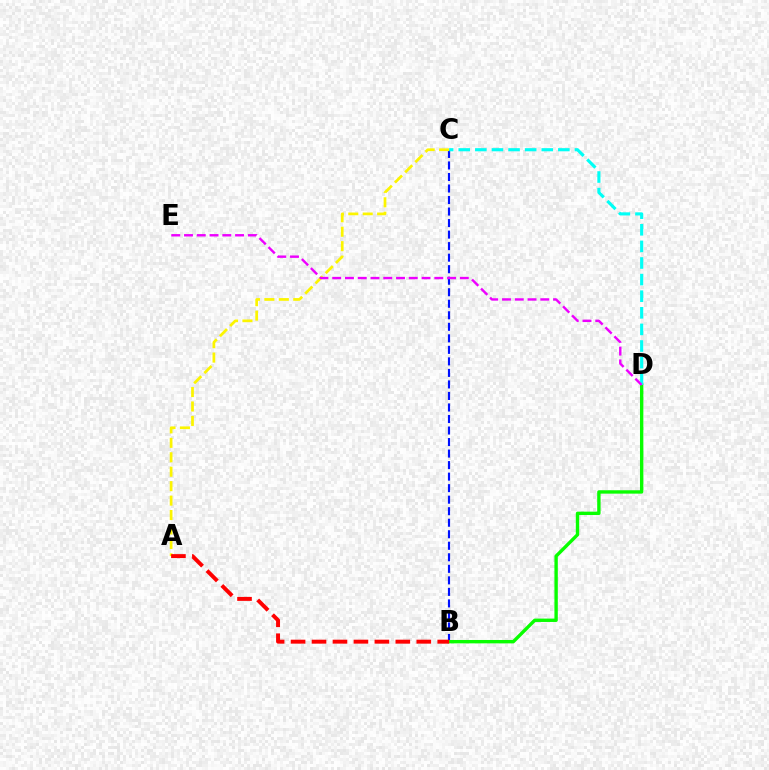{('B', 'C'): [{'color': '#0010ff', 'line_style': 'dashed', 'thickness': 1.57}], ('B', 'D'): [{'color': '#08ff00', 'line_style': 'solid', 'thickness': 2.43}], ('A', 'C'): [{'color': '#fcf500', 'line_style': 'dashed', 'thickness': 1.96}], ('C', 'D'): [{'color': '#00fff6', 'line_style': 'dashed', 'thickness': 2.26}], ('D', 'E'): [{'color': '#ee00ff', 'line_style': 'dashed', 'thickness': 1.73}], ('A', 'B'): [{'color': '#ff0000', 'line_style': 'dashed', 'thickness': 2.85}]}